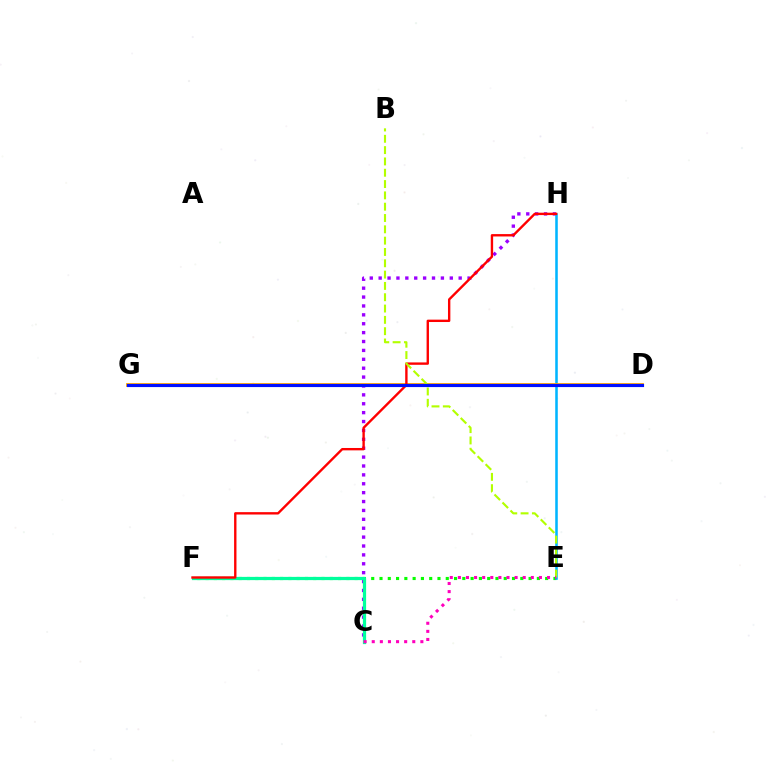{('E', 'F'): [{'color': '#08ff00', 'line_style': 'dotted', 'thickness': 2.25}], ('C', 'H'): [{'color': '#9b00ff', 'line_style': 'dotted', 'thickness': 2.42}], ('E', 'H'): [{'color': '#00b5ff', 'line_style': 'solid', 'thickness': 1.84}], ('D', 'G'): [{'color': '#ffa500', 'line_style': 'solid', 'thickness': 2.74}, {'color': '#0010ff', 'line_style': 'solid', 'thickness': 2.27}], ('C', 'F'): [{'color': '#00ff9d', 'line_style': 'solid', 'thickness': 2.33}], ('F', 'H'): [{'color': '#ff0000', 'line_style': 'solid', 'thickness': 1.71}], ('B', 'E'): [{'color': '#b3ff00', 'line_style': 'dashed', 'thickness': 1.54}], ('C', 'E'): [{'color': '#ff00bd', 'line_style': 'dotted', 'thickness': 2.2}]}